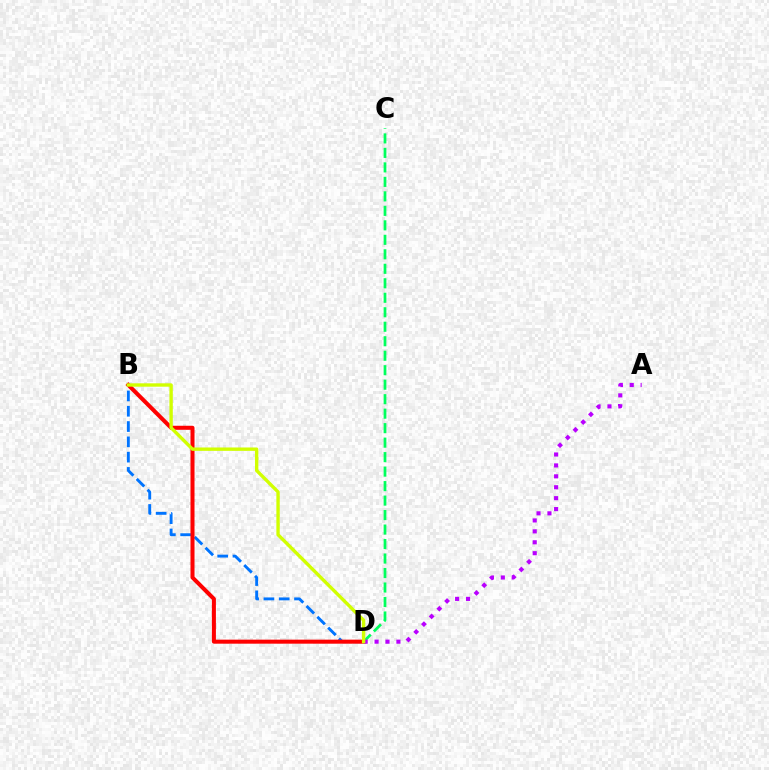{('B', 'D'): [{'color': '#0074ff', 'line_style': 'dashed', 'thickness': 2.08}, {'color': '#ff0000', 'line_style': 'solid', 'thickness': 2.9}, {'color': '#d1ff00', 'line_style': 'solid', 'thickness': 2.43}], ('C', 'D'): [{'color': '#00ff5c', 'line_style': 'dashed', 'thickness': 1.97}], ('A', 'D'): [{'color': '#b900ff', 'line_style': 'dotted', 'thickness': 2.97}]}